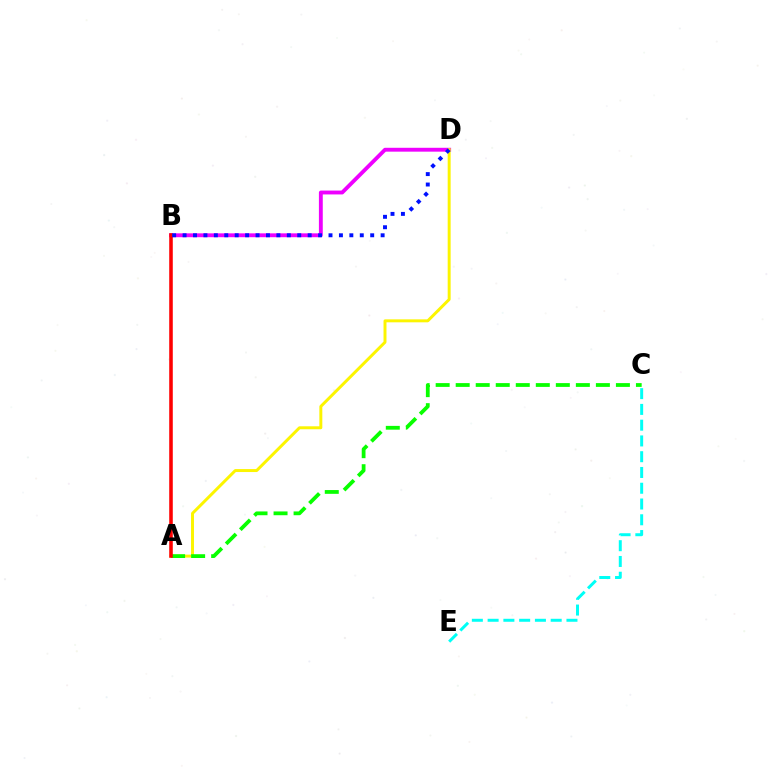{('C', 'E'): [{'color': '#00fff6', 'line_style': 'dashed', 'thickness': 2.14}], ('B', 'D'): [{'color': '#ee00ff', 'line_style': 'solid', 'thickness': 2.78}, {'color': '#0010ff', 'line_style': 'dotted', 'thickness': 2.83}], ('A', 'D'): [{'color': '#fcf500', 'line_style': 'solid', 'thickness': 2.13}], ('A', 'C'): [{'color': '#08ff00', 'line_style': 'dashed', 'thickness': 2.72}], ('A', 'B'): [{'color': '#ff0000', 'line_style': 'solid', 'thickness': 2.56}]}